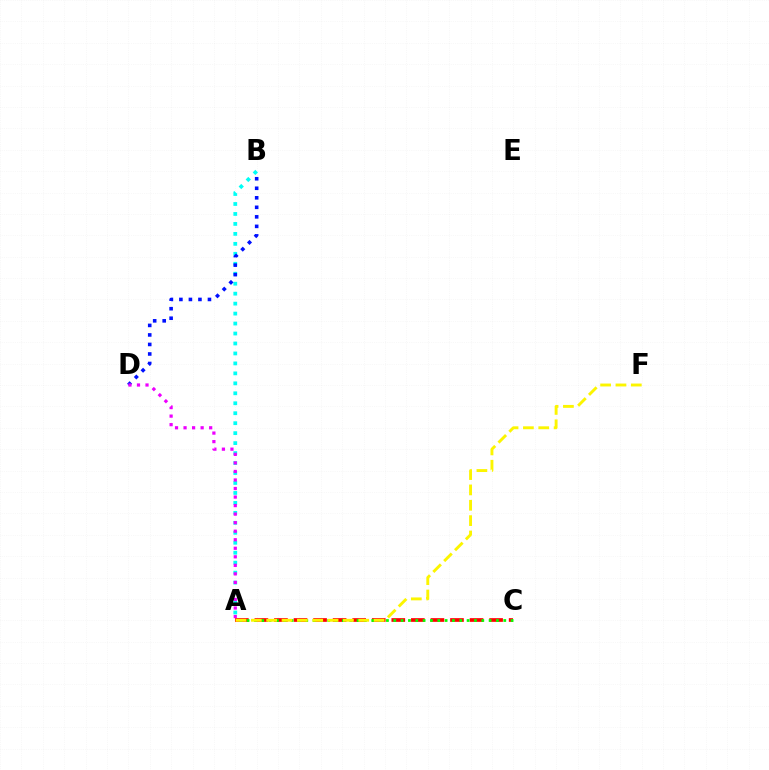{('A', 'C'): [{'color': '#ff0000', 'line_style': 'dashed', 'thickness': 2.66}, {'color': '#08ff00', 'line_style': 'dotted', 'thickness': 1.99}], ('A', 'B'): [{'color': '#00fff6', 'line_style': 'dotted', 'thickness': 2.71}], ('B', 'D'): [{'color': '#0010ff', 'line_style': 'dotted', 'thickness': 2.59}], ('A', 'D'): [{'color': '#ee00ff', 'line_style': 'dotted', 'thickness': 2.32}], ('A', 'F'): [{'color': '#fcf500', 'line_style': 'dashed', 'thickness': 2.09}]}